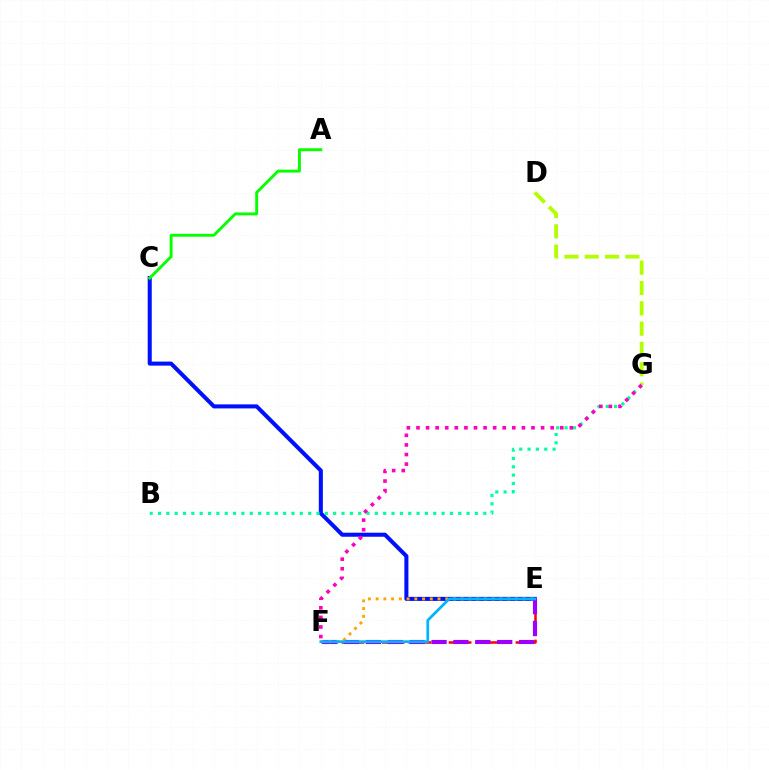{('D', 'G'): [{'color': '#b3ff00', 'line_style': 'dashed', 'thickness': 2.76}], ('E', 'F'): [{'color': '#ff0000', 'line_style': 'dashed', 'thickness': 1.82}, {'color': '#9b00ff', 'line_style': 'dashed', 'thickness': 2.97}, {'color': '#ffa500', 'line_style': 'dotted', 'thickness': 2.1}, {'color': '#00b5ff', 'line_style': 'solid', 'thickness': 1.99}], ('C', 'E'): [{'color': '#0010ff', 'line_style': 'solid', 'thickness': 2.91}], ('B', 'G'): [{'color': '#00ff9d', 'line_style': 'dotted', 'thickness': 2.27}], ('A', 'C'): [{'color': '#08ff00', 'line_style': 'solid', 'thickness': 2.09}], ('F', 'G'): [{'color': '#ff00bd', 'line_style': 'dotted', 'thickness': 2.6}]}